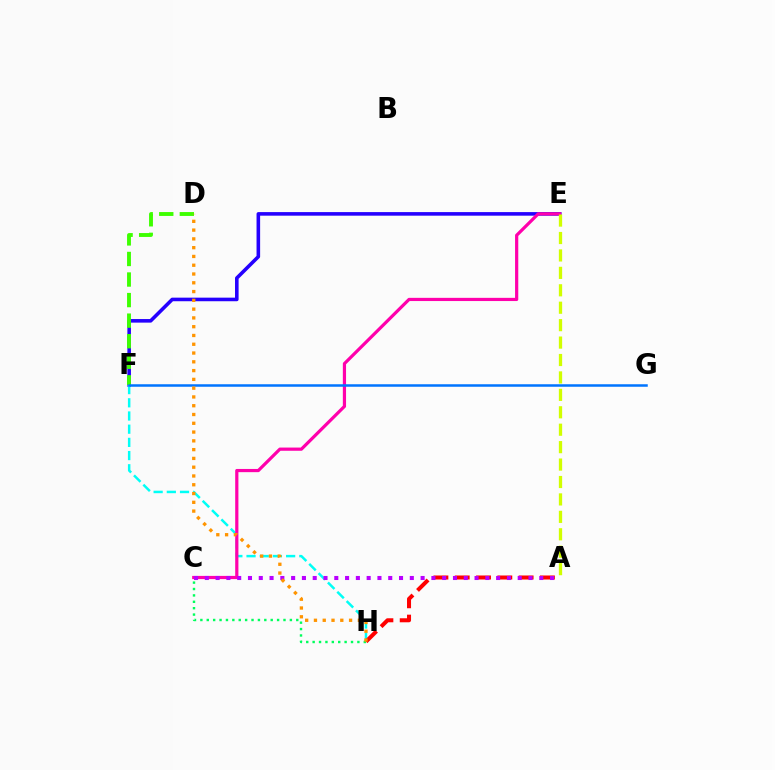{('E', 'F'): [{'color': '#2500ff', 'line_style': 'solid', 'thickness': 2.58}], ('D', 'F'): [{'color': '#3dff00', 'line_style': 'dashed', 'thickness': 2.79}], ('F', 'H'): [{'color': '#00fff6', 'line_style': 'dashed', 'thickness': 1.79}], ('C', 'E'): [{'color': '#ff00ac', 'line_style': 'solid', 'thickness': 2.31}], ('A', 'H'): [{'color': '#ff0000', 'line_style': 'dashed', 'thickness': 2.89}], ('A', 'C'): [{'color': '#b900ff', 'line_style': 'dotted', 'thickness': 2.93}], ('C', 'H'): [{'color': '#00ff5c', 'line_style': 'dotted', 'thickness': 1.74}], ('F', 'G'): [{'color': '#0074ff', 'line_style': 'solid', 'thickness': 1.81}], ('A', 'E'): [{'color': '#d1ff00', 'line_style': 'dashed', 'thickness': 2.37}], ('D', 'H'): [{'color': '#ff9400', 'line_style': 'dotted', 'thickness': 2.39}]}